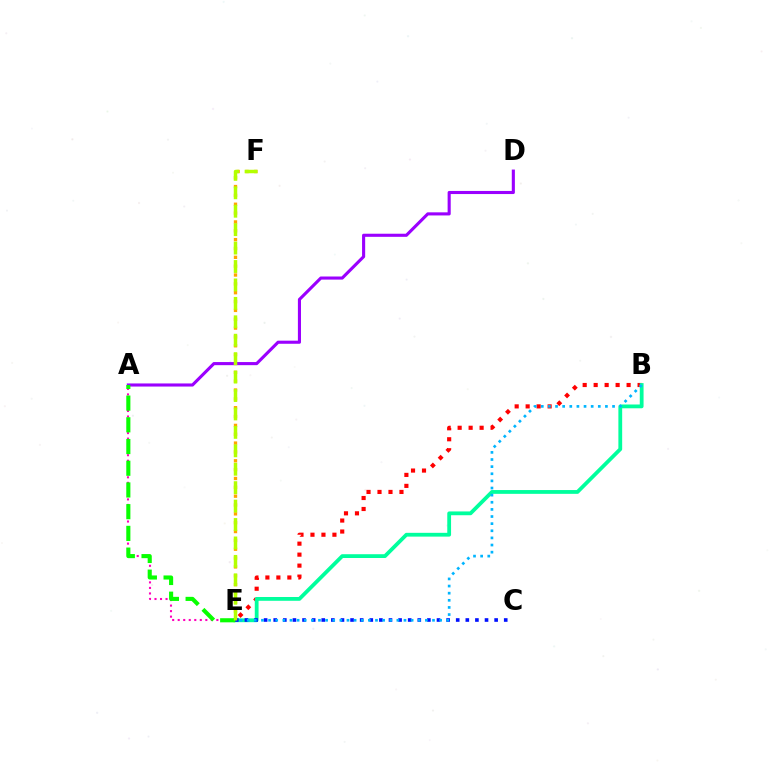{('E', 'F'): [{'color': '#ffa500', 'line_style': 'dotted', 'thickness': 2.4}, {'color': '#b3ff00', 'line_style': 'dashed', 'thickness': 2.5}], ('B', 'E'): [{'color': '#ff0000', 'line_style': 'dotted', 'thickness': 2.98}, {'color': '#00ff9d', 'line_style': 'solid', 'thickness': 2.73}, {'color': '#00b5ff', 'line_style': 'dotted', 'thickness': 1.94}], ('A', 'E'): [{'color': '#ff00bd', 'line_style': 'dotted', 'thickness': 1.5}, {'color': '#08ff00', 'line_style': 'dashed', 'thickness': 2.95}], ('C', 'E'): [{'color': '#0010ff', 'line_style': 'dotted', 'thickness': 2.61}], ('A', 'D'): [{'color': '#9b00ff', 'line_style': 'solid', 'thickness': 2.23}]}